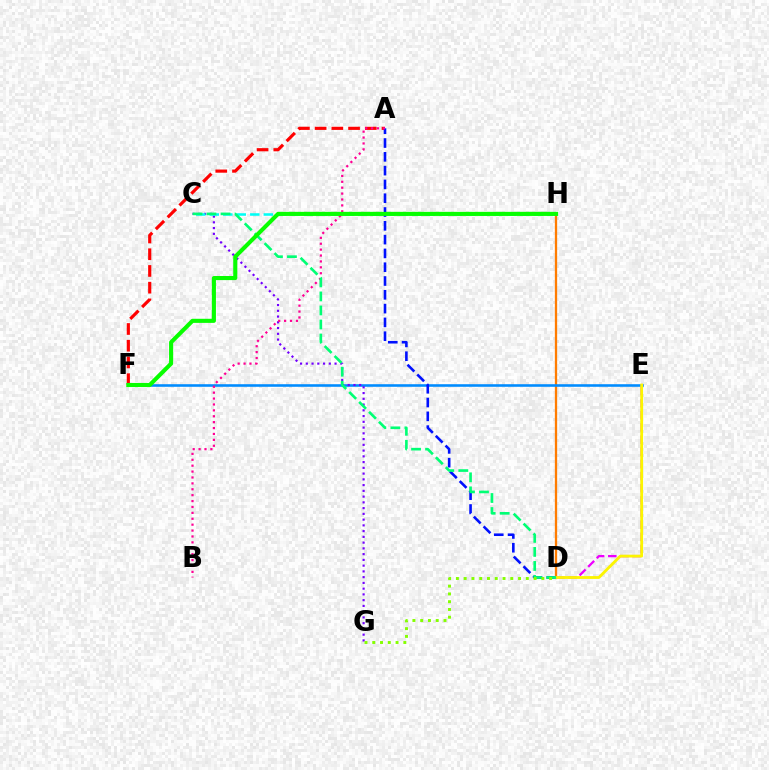{('D', 'H'): [{'color': '#ff7c00', 'line_style': 'solid', 'thickness': 1.65}], ('E', 'F'): [{'color': '#008cff', 'line_style': 'solid', 'thickness': 1.86}], ('C', 'G'): [{'color': '#7200ff', 'line_style': 'dotted', 'thickness': 1.56}], ('C', 'H'): [{'color': '#00fff6', 'line_style': 'dashed', 'thickness': 1.83}], ('D', 'E'): [{'color': '#ee00ff', 'line_style': 'dashed', 'thickness': 1.65}, {'color': '#fcf500', 'line_style': 'solid', 'thickness': 2.03}], ('A', 'F'): [{'color': '#ff0000', 'line_style': 'dashed', 'thickness': 2.27}], ('A', 'D'): [{'color': '#0010ff', 'line_style': 'dashed', 'thickness': 1.87}], ('A', 'B'): [{'color': '#ff0094', 'line_style': 'dotted', 'thickness': 1.6}], ('C', 'D'): [{'color': '#00ff74', 'line_style': 'dashed', 'thickness': 1.91}], ('D', 'G'): [{'color': '#84ff00', 'line_style': 'dotted', 'thickness': 2.11}], ('F', 'H'): [{'color': '#08ff00', 'line_style': 'solid', 'thickness': 2.95}]}